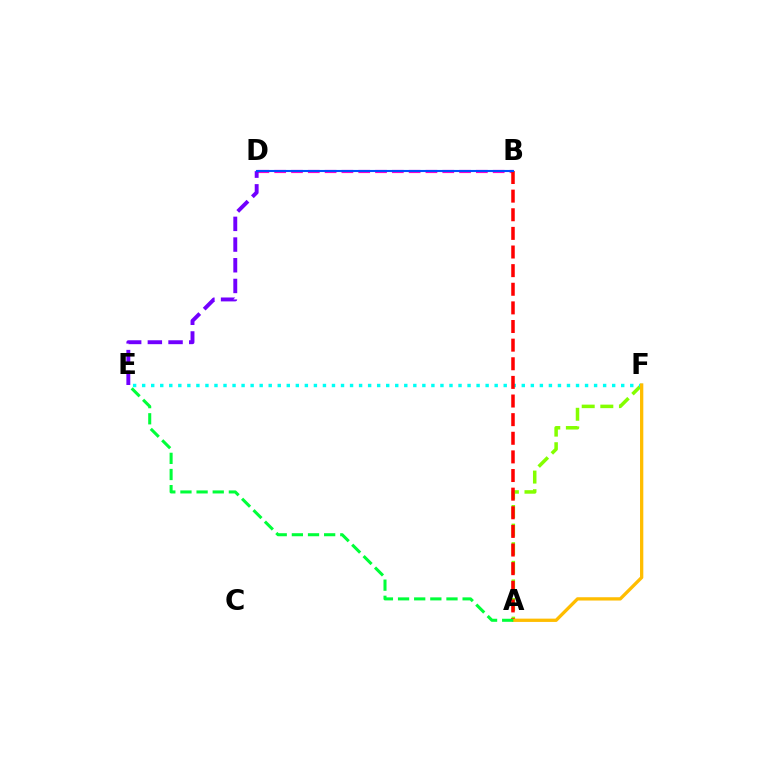{('B', 'D'): [{'color': '#ff00cf', 'line_style': 'dashed', 'thickness': 2.28}, {'color': '#004bff', 'line_style': 'solid', 'thickness': 1.51}], ('D', 'E'): [{'color': '#7200ff', 'line_style': 'dashed', 'thickness': 2.81}], ('A', 'F'): [{'color': '#84ff00', 'line_style': 'dashed', 'thickness': 2.53}, {'color': '#ffbd00', 'line_style': 'solid', 'thickness': 2.37}], ('E', 'F'): [{'color': '#00fff6', 'line_style': 'dotted', 'thickness': 2.46}], ('A', 'B'): [{'color': '#ff0000', 'line_style': 'dashed', 'thickness': 2.53}], ('A', 'E'): [{'color': '#00ff39', 'line_style': 'dashed', 'thickness': 2.19}]}